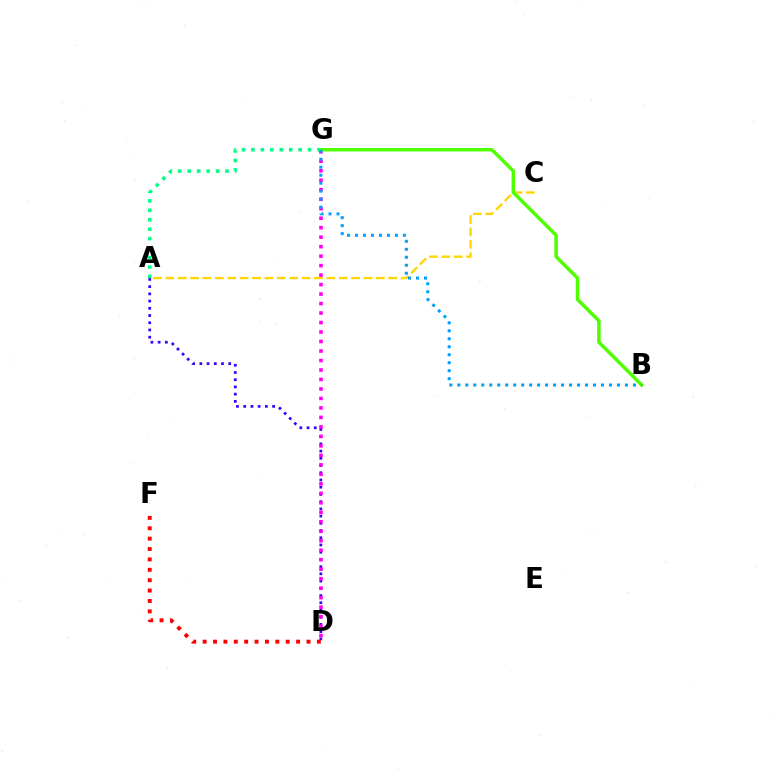{('A', 'D'): [{'color': '#3700ff', 'line_style': 'dotted', 'thickness': 1.96}], ('A', 'C'): [{'color': '#ffd500', 'line_style': 'dashed', 'thickness': 1.68}], ('A', 'G'): [{'color': '#00ff86', 'line_style': 'dotted', 'thickness': 2.57}], ('D', 'G'): [{'color': '#ff00ed', 'line_style': 'dotted', 'thickness': 2.58}], ('B', 'G'): [{'color': '#4fff00', 'line_style': 'solid', 'thickness': 2.5}, {'color': '#009eff', 'line_style': 'dotted', 'thickness': 2.17}], ('D', 'F'): [{'color': '#ff0000', 'line_style': 'dotted', 'thickness': 2.82}]}